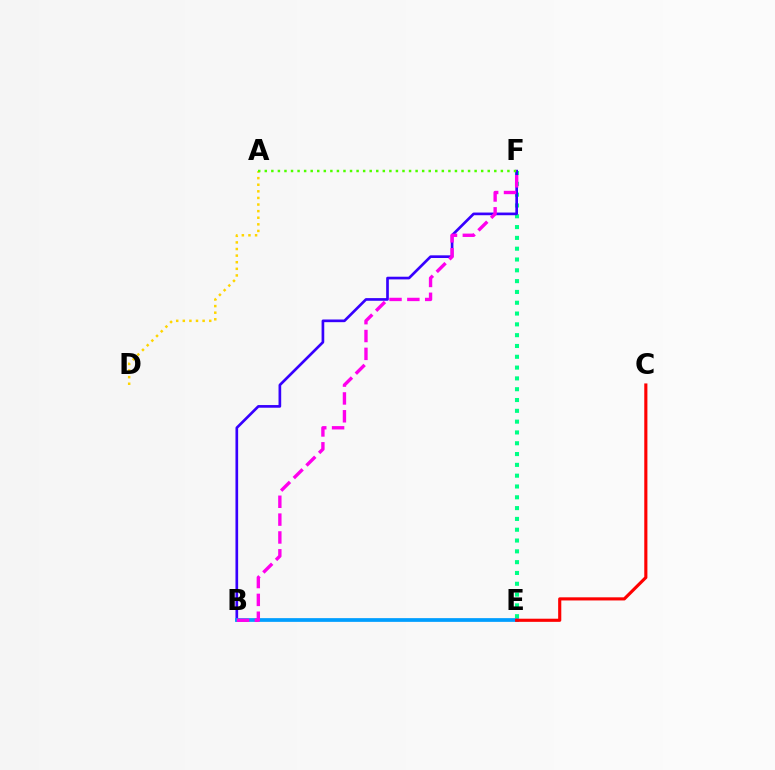{('A', 'D'): [{'color': '#ffd500', 'line_style': 'dotted', 'thickness': 1.79}], ('E', 'F'): [{'color': '#00ff86', 'line_style': 'dotted', 'thickness': 2.94}], ('B', 'F'): [{'color': '#3700ff', 'line_style': 'solid', 'thickness': 1.92}, {'color': '#ff00ed', 'line_style': 'dashed', 'thickness': 2.42}], ('B', 'E'): [{'color': '#009eff', 'line_style': 'solid', 'thickness': 2.69}], ('C', 'E'): [{'color': '#ff0000', 'line_style': 'solid', 'thickness': 2.25}], ('A', 'F'): [{'color': '#4fff00', 'line_style': 'dotted', 'thickness': 1.78}]}